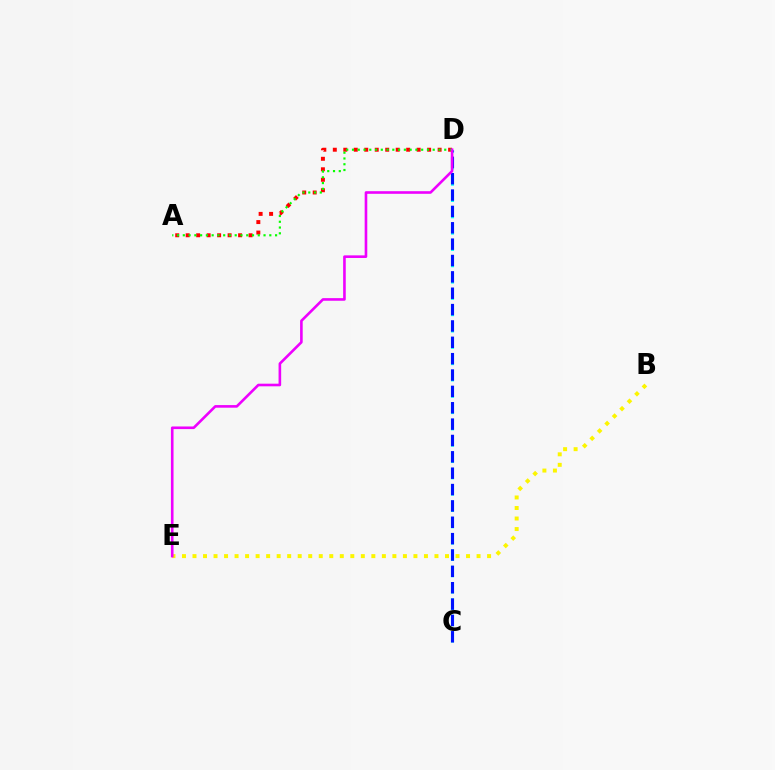{('A', 'D'): [{'color': '#ff0000', 'line_style': 'dotted', 'thickness': 2.85}, {'color': '#08ff00', 'line_style': 'dotted', 'thickness': 1.57}], ('C', 'D'): [{'color': '#00fff6', 'line_style': 'dashed', 'thickness': 2.22}, {'color': '#0010ff', 'line_style': 'dashed', 'thickness': 2.22}], ('B', 'E'): [{'color': '#fcf500', 'line_style': 'dotted', 'thickness': 2.86}], ('D', 'E'): [{'color': '#ee00ff', 'line_style': 'solid', 'thickness': 1.88}]}